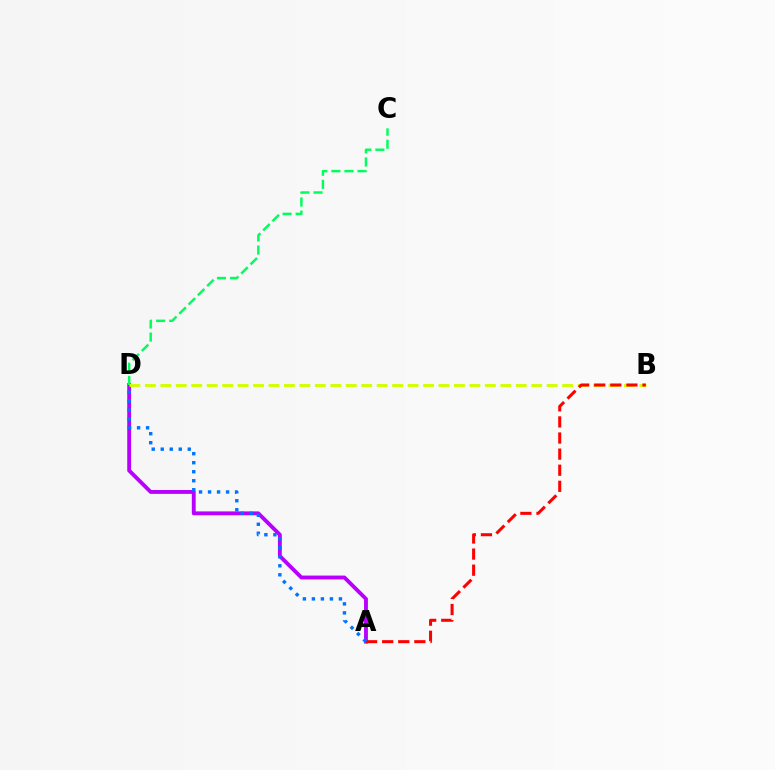{('A', 'D'): [{'color': '#b900ff', 'line_style': 'solid', 'thickness': 2.78}, {'color': '#0074ff', 'line_style': 'dotted', 'thickness': 2.45}], ('C', 'D'): [{'color': '#00ff5c', 'line_style': 'dashed', 'thickness': 1.78}], ('B', 'D'): [{'color': '#d1ff00', 'line_style': 'dashed', 'thickness': 2.1}], ('A', 'B'): [{'color': '#ff0000', 'line_style': 'dashed', 'thickness': 2.19}]}